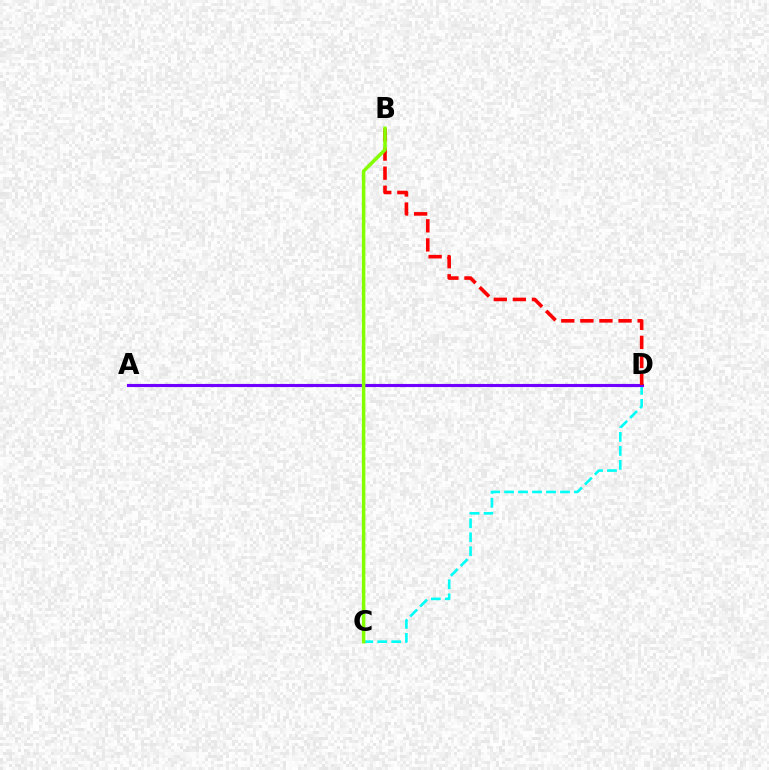{('C', 'D'): [{'color': '#00fff6', 'line_style': 'dashed', 'thickness': 1.9}], ('A', 'D'): [{'color': '#7200ff', 'line_style': 'solid', 'thickness': 2.24}], ('B', 'D'): [{'color': '#ff0000', 'line_style': 'dashed', 'thickness': 2.59}], ('B', 'C'): [{'color': '#84ff00', 'line_style': 'solid', 'thickness': 2.52}]}